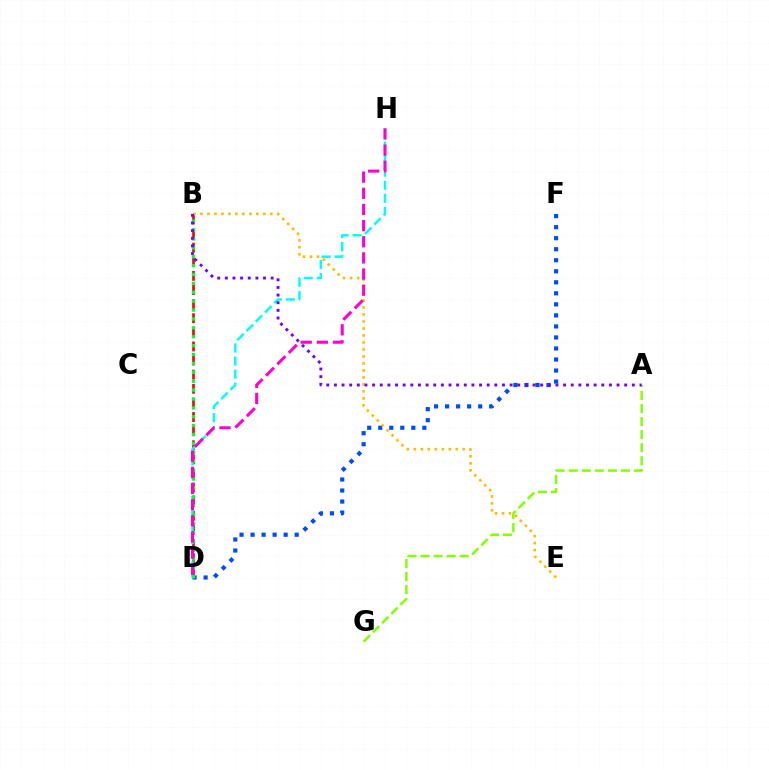{('B', 'D'): [{'color': '#ff0000', 'line_style': 'dashed', 'thickness': 1.92}, {'color': '#00ff39', 'line_style': 'dotted', 'thickness': 2.42}], ('D', 'F'): [{'color': '#004bff', 'line_style': 'dotted', 'thickness': 3.0}], ('D', 'H'): [{'color': '#00fff6', 'line_style': 'dashed', 'thickness': 1.78}, {'color': '#ff00cf', 'line_style': 'dashed', 'thickness': 2.19}], ('A', 'G'): [{'color': '#84ff00', 'line_style': 'dashed', 'thickness': 1.77}], ('B', 'E'): [{'color': '#ffbd00', 'line_style': 'dotted', 'thickness': 1.9}], ('A', 'B'): [{'color': '#7200ff', 'line_style': 'dotted', 'thickness': 2.08}]}